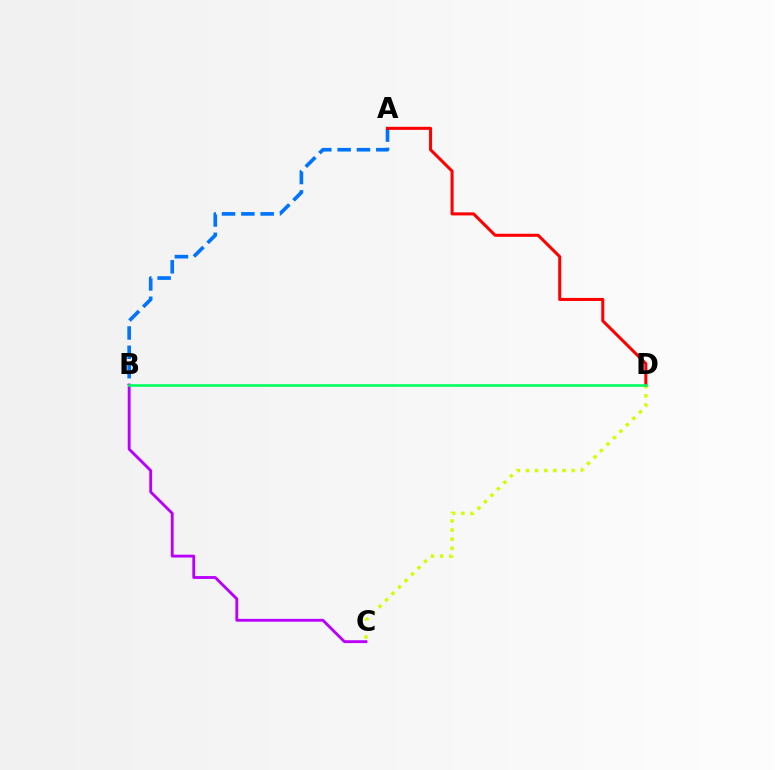{('C', 'D'): [{'color': '#d1ff00', 'line_style': 'dotted', 'thickness': 2.48}], ('A', 'B'): [{'color': '#0074ff', 'line_style': 'dashed', 'thickness': 2.63}], ('B', 'C'): [{'color': '#b900ff', 'line_style': 'solid', 'thickness': 2.05}], ('A', 'D'): [{'color': '#ff0000', 'line_style': 'solid', 'thickness': 2.19}], ('B', 'D'): [{'color': '#00ff5c', 'line_style': 'solid', 'thickness': 1.88}]}